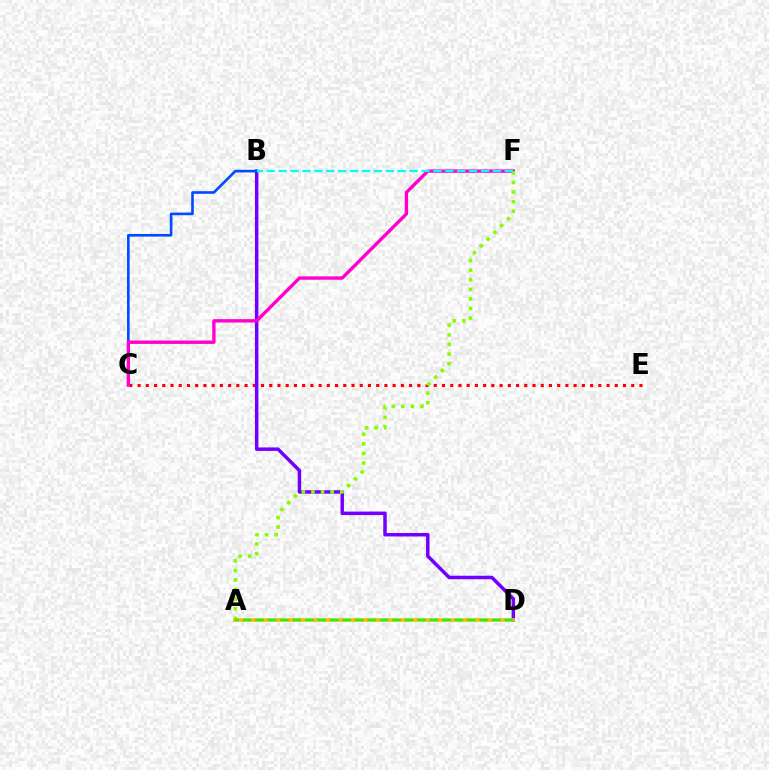{('C', 'E'): [{'color': '#ff0000', 'line_style': 'dotted', 'thickness': 2.24}], ('B', 'D'): [{'color': '#7200ff', 'line_style': 'solid', 'thickness': 2.51}], ('B', 'C'): [{'color': '#004bff', 'line_style': 'solid', 'thickness': 1.9}], ('C', 'F'): [{'color': '#ff00cf', 'line_style': 'solid', 'thickness': 2.43}], ('A', 'F'): [{'color': '#84ff00', 'line_style': 'dotted', 'thickness': 2.6}], ('A', 'D'): [{'color': '#ffbd00', 'line_style': 'solid', 'thickness': 2.69}, {'color': '#00ff39', 'line_style': 'dashed', 'thickness': 1.69}], ('B', 'F'): [{'color': '#00fff6', 'line_style': 'dashed', 'thickness': 1.62}]}